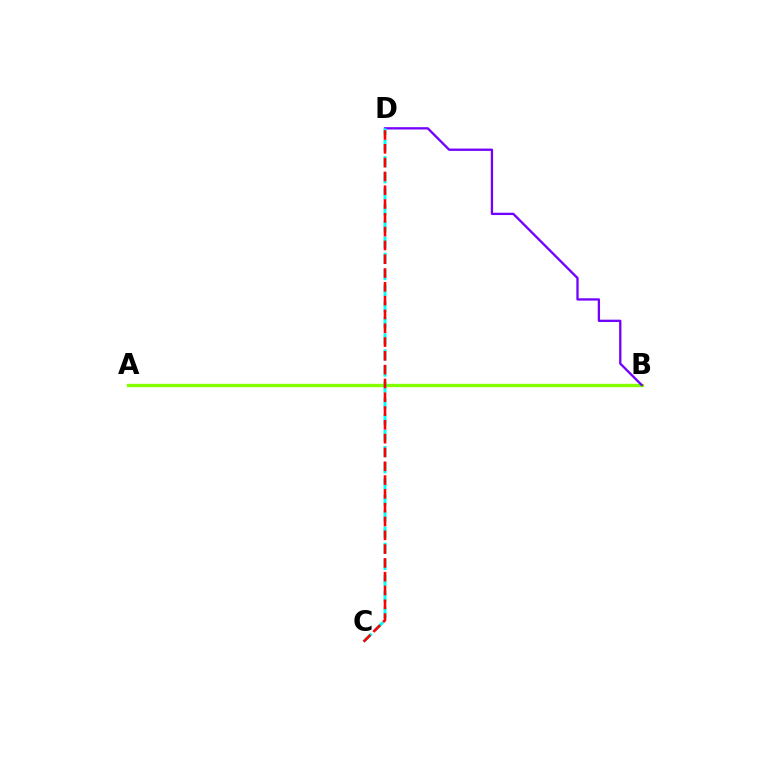{('A', 'B'): [{'color': '#84ff00', 'line_style': 'solid', 'thickness': 2.41}], ('B', 'D'): [{'color': '#7200ff', 'line_style': 'solid', 'thickness': 1.66}], ('C', 'D'): [{'color': '#00fff6', 'line_style': 'dashed', 'thickness': 2.19}, {'color': '#ff0000', 'line_style': 'dashed', 'thickness': 1.88}]}